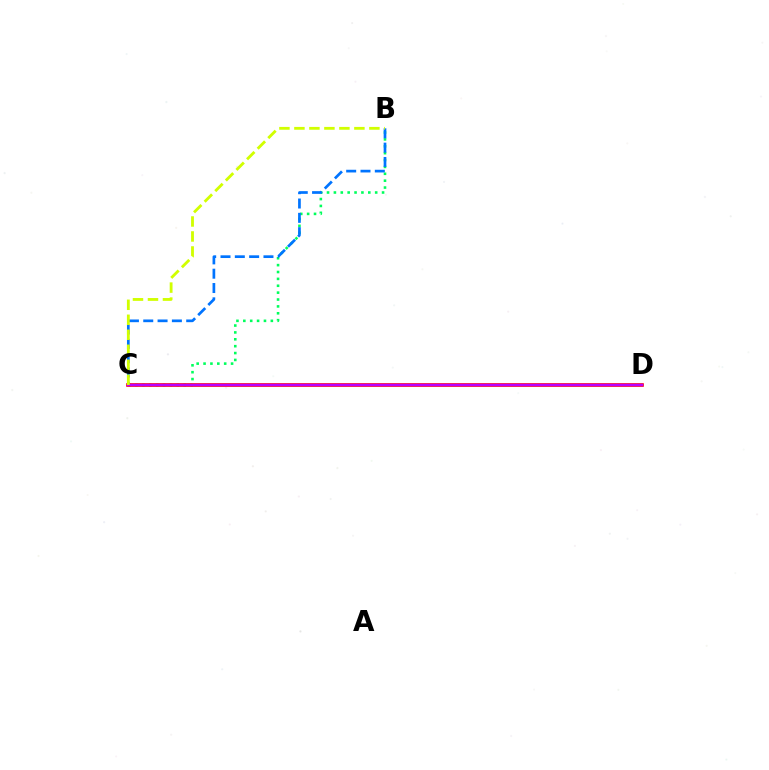{('B', 'C'): [{'color': '#00ff5c', 'line_style': 'dotted', 'thickness': 1.87}, {'color': '#0074ff', 'line_style': 'dashed', 'thickness': 1.95}, {'color': '#d1ff00', 'line_style': 'dashed', 'thickness': 2.04}], ('C', 'D'): [{'color': '#ff0000', 'line_style': 'solid', 'thickness': 2.61}, {'color': '#b900ff', 'line_style': 'solid', 'thickness': 1.77}]}